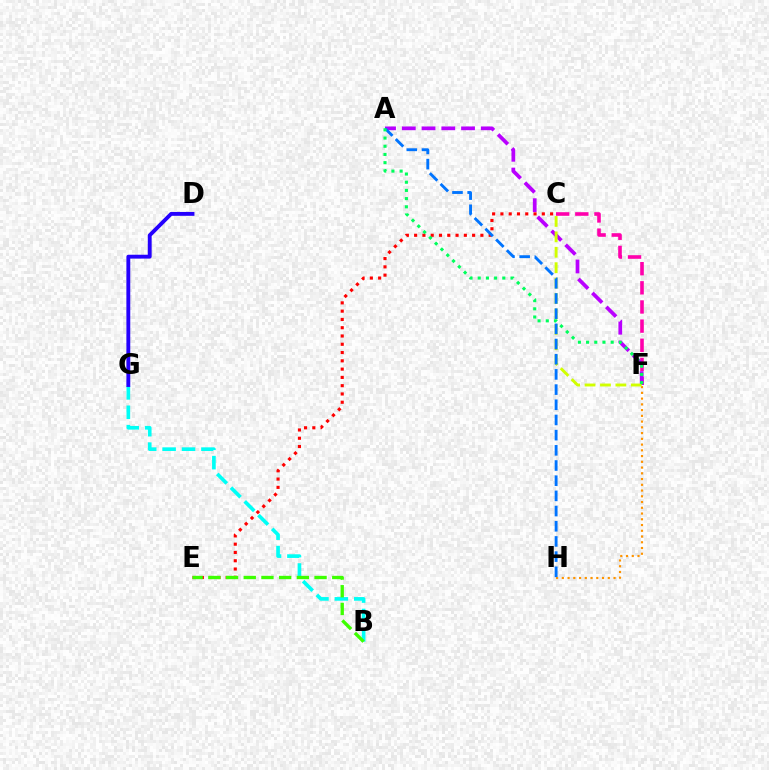{('B', 'G'): [{'color': '#00fff6', 'line_style': 'dashed', 'thickness': 2.64}], ('C', 'F'): [{'color': '#ff00ac', 'line_style': 'dashed', 'thickness': 2.6}, {'color': '#d1ff00', 'line_style': 'dashed', 'thickness': 2.09}], ('F', 'H'): [{'color': '#ff9400', 'line_style': 'dotted', 'thickness': 1.56}], ('A', 'F'): [{'color': '#b900ff', 'line_style': 'dashed', 'thickness': 2.68}, {'color': '#00ff5c', 'line_style': 'dotted', 'thickness': 2.23}], ('C', 'E'): [{'color': '#ff0000', 'line_style': 'dotted', 'thickness': 2.25}], ('D', 'G'): [{'color': '#2500ff', 'line_style': 'solid', 'thickness': 2.78}], ('A', 'H'): [{'color': '#0074ff', 'line_style': 'dashed', 'thickness': 2.06}], ('B', 'E'): [{'color': '#3dff00', 'line_style': 'dashed', 'thickness': 2.4}]}